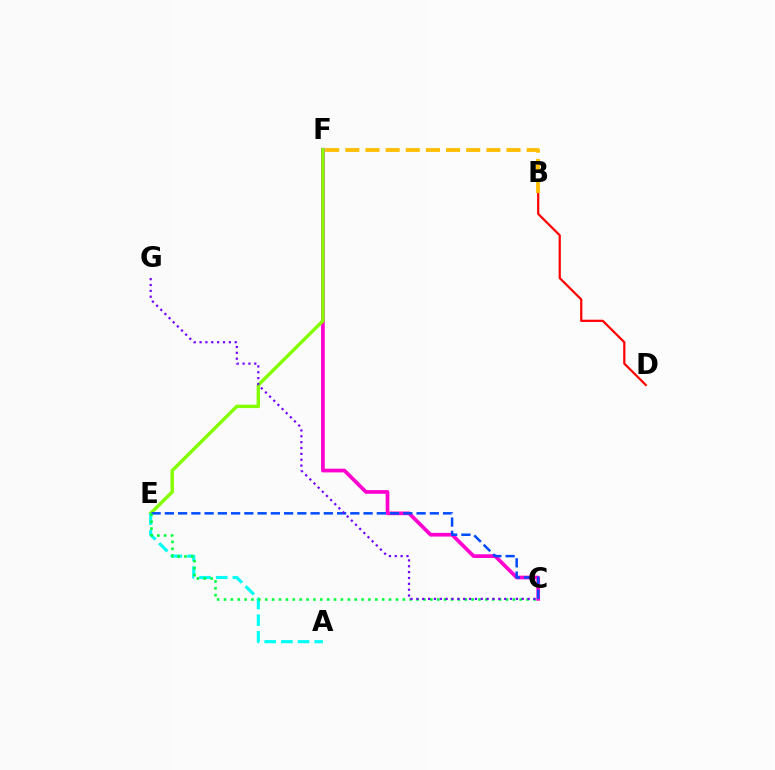{('C', 'F'): [{'color': '#ff00cf', 'line_style': 'solid', 'thickness': 2.66}], ('E', 'F'): [{'color': '#84ff00', 'line_style': 'solid', 'thickness': 2.45}], ('A', 'E'): [{'color': '#00fff6', 'line_style': 'dashed', 'thickness': 2.27}], ('C', 'E'): [{'color': '#004bff', 'line_style': 'dashed', 'thickness': 1.8}, {'color': '#00ff39', 'line_style': 'dotted', 'thickness': 1.87}], ('B', 'D'): [{'color': '#ff0000', 'line_style': 'solid', 'thickness': 1.6}], ('C', 'G'): [{'color': '#7200ff', 'line_style': 'dotted', 'thickness': 1.59}], ('B', 'F'): [{'color': '#ffbd00', 'line_style': 'dashed', 'thickness': 2.74}]}